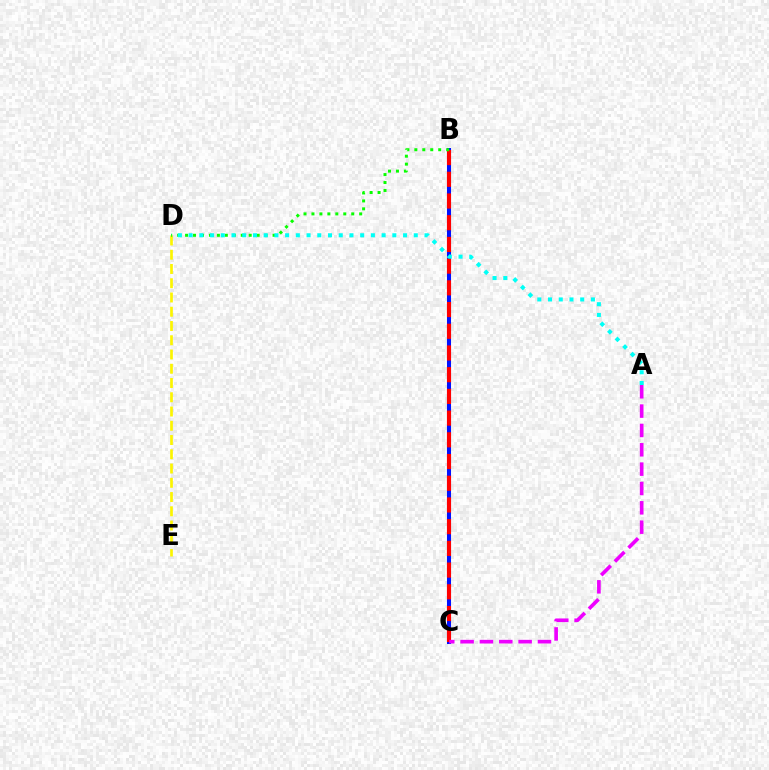{('B', 'C'): [{'color': '#0010ff', 'line_style': 'solid', 'thickness': 2.91}, {'color': '#ff0000', 'line_style': 'dashed', 'thickness': 2.95}], ('D', 'E'): [{'color': '#fcf500', 'line_style': 'dashed', 'thickness': 1.94}], ('B', 'D'): [{'color': '#08ff00', 'line_style': 'dotted', 'thickness': 2.16}], ('A', 'C'): [{'color': '#ee00ff', 'line_style': 'dashed', 'thickness': 2.63}], ('A', 'D'): [{'color': '#00fff6', 'line_style': 'dotted', 'thickness': 2.91}]}